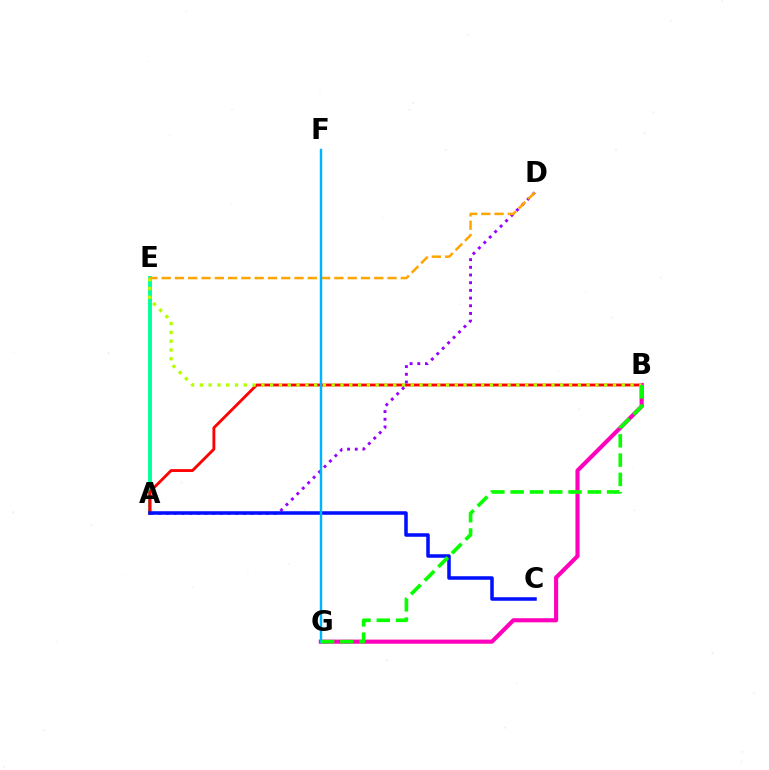{('A', 'E'): [{'color': '#00ff9d', 'line_style': 'solid', 'thickness': 2.78}], ('A', 'B'): [{'color': '#ff0000', 'line_style': 'solid', 'thickness': 2.05}], ('B', 'G'): [{'color': '#ff00bd', 'line_style': 'solid', 'thickness': 2.97}, {'color': '#08ff00', 'line_style': 'dashed', 'thickness': 2.62}], ('B', 'E'): [{'color': '#b3ff00', 'line_style': 'dotted', 'thickness': 2.39}], ('A', 'D'): [{'color': '#9b00ff', 'line_style': 'dotted', 'thickness': 2.09}], ('D', 'E'): [{'color': '#ffa500', 'line_style': 'dashed', 'thickness': 1.81}], ('A', 'C'): [{'color': '#0010ff', 'line_style': 'solid', 'thickness': 2.54}], ('F', 'G'): [{'color': '#00b5ff', 'line_style': 'solid', 'thickness': 1.74}]}